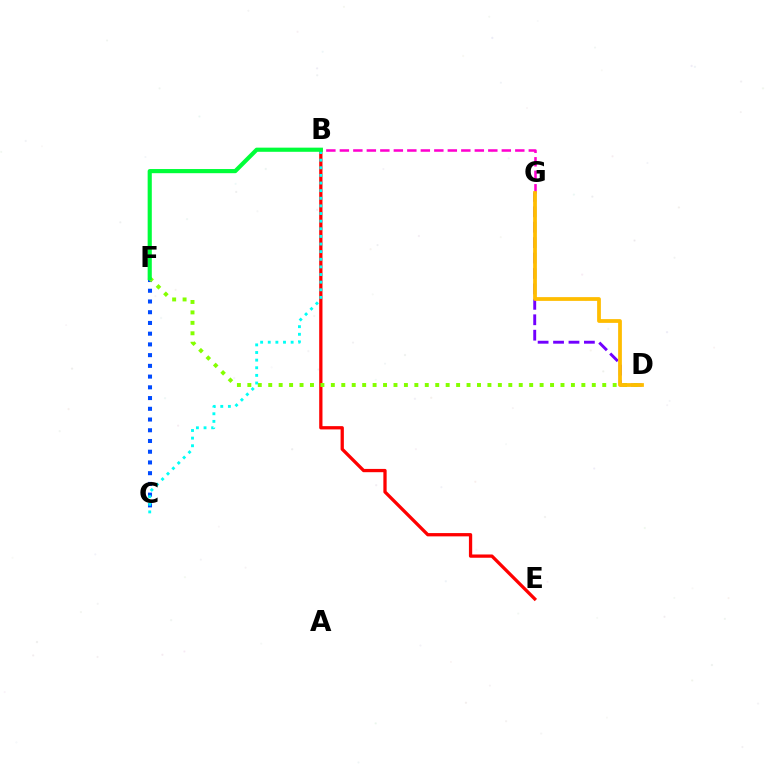{('C', 'F'): [{'color': '#004bff', 'line_style': 'dotted', 'thickness': 2.92}], ('B', 'G'): [{'color': '#ff00cf', 'line_style': 'dashed', 'thickness': 1.83}], ('D', 'G'): [{'color': '#7200ff', 'line_style': 'dashed', 'thickness': 2.1}, {'color': '#ffbd00', 'line_style': 'solid', 'thickness': 2.7}], ('B', 'E'): [{'color': '#ff0000', 'line_style': 'solid', 'thickness': 2.36}], ('D', 'F'): [{'color': '#84ff00', 'line_style': 'dotted', 'thickness': 2.84}], ('B', 'C'): [{'color': '#00fff6', 'line_style': 'dotted', 'thickness': 2.07}], ('B', 'F'): [{'color': '#00ff39', 'line_style': 'solid', 'thickness': 2.99}]}